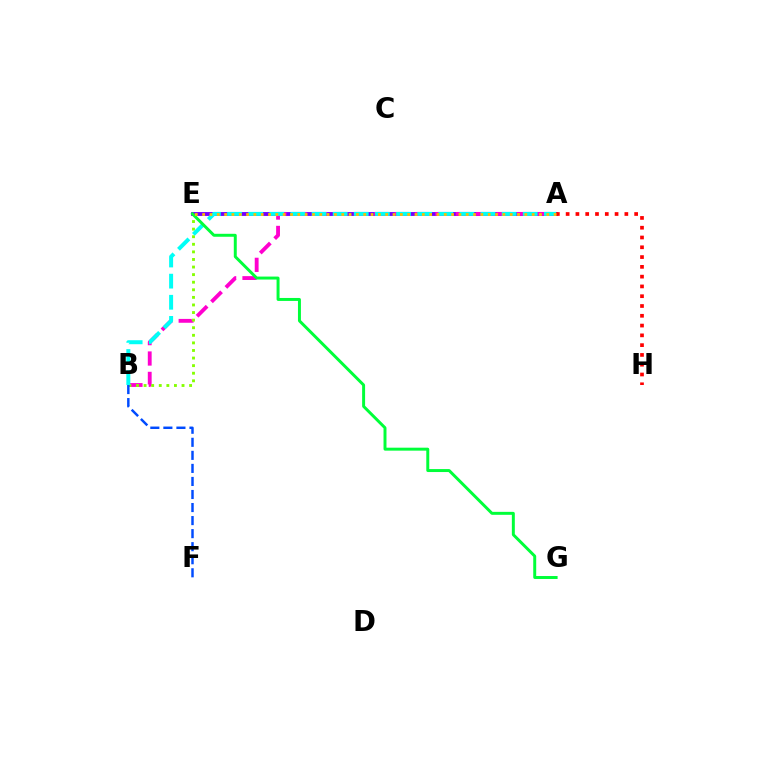{('A', 'E'): [{'color': '#7200ff', 'line_style': 'solid', 'thickness': 2.79}, {'color': '#ffbd00', 'line_style': 'dotted', 'thickness': 1.99}], ('A', 'H'): [{'color': '#ff0000', 'line_style': 'dotted', 'thickness': 2.66}], ('A', 'B'): [{'color': '#ff00cf', 'line_style': 'dashed', 'thickness': 2.77}, {'color': '#00fff6', 'line_style': 'dashed', 'thickness': 2.87}], ('B', 'E'): [{'color': '#84ff00', 'line_style': 'dotted', 'thickness': 2.06}], ('B', 'F'): [{'color': '#004bff', 'line_style': 'dashed', 'thickness': 1.77}], ('E', 'G'): [{'color': '#00ff39', 'line_style': 'solid', 'thickness': 2.13}]}